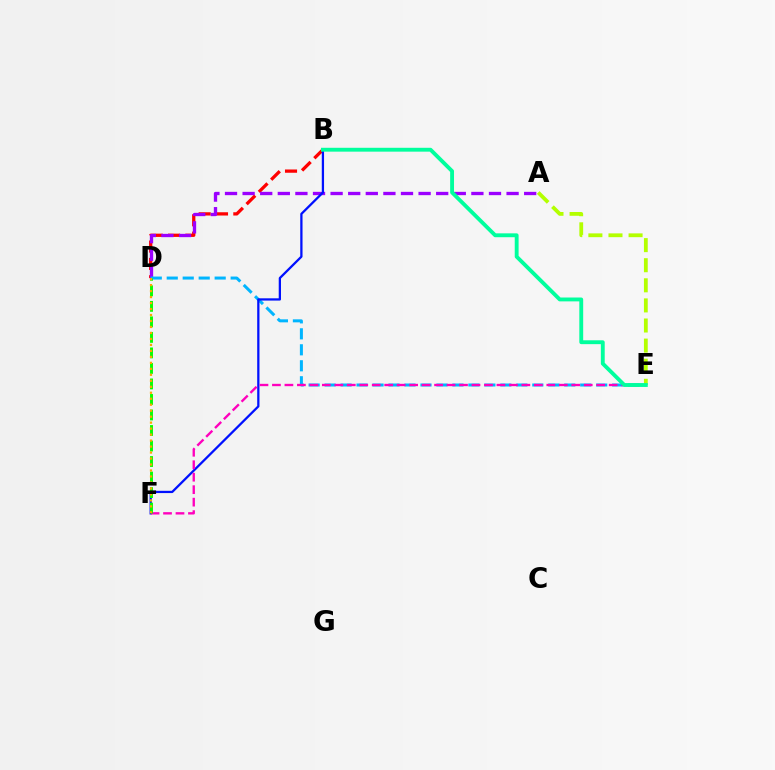{('B', 'D'): [{'color': '#ff0000', 'line_style': 'dashed', 'thickness': 2.35}], ('A', 'D'): [{'color': '#9b00ff', 'line_style': 'dashed', 'thickness': 2.39}], ('A', 'E'): [{'color': '#b3ff00', 'line_style': 'dashed', 'thickness': 2.73}], ('D', 'E'): [{'color': '#00b5ff', 'line_style': 'dashed', 'thickness': 2.17}], ('B', 'F'): [{'color': '#0010ff', 'line_style': 'solid', 'thickness': 1.63}], ('E', 'F'): [{'color': '#ff00bd', 'line_style': 'dashed', 'thickness': 1.69}], ('D', 'F'): [{'color': '#08ff00', 'line_style': 'dashed', 'thickness': 2.11}, {'color': '#ffa500', 'line_style': 'dotted', 'thickness': 1.62}], ('B', 'E'): [{'color': '#00ff9d', 'line_style': 'solid', 'thickness': 2.78}]}